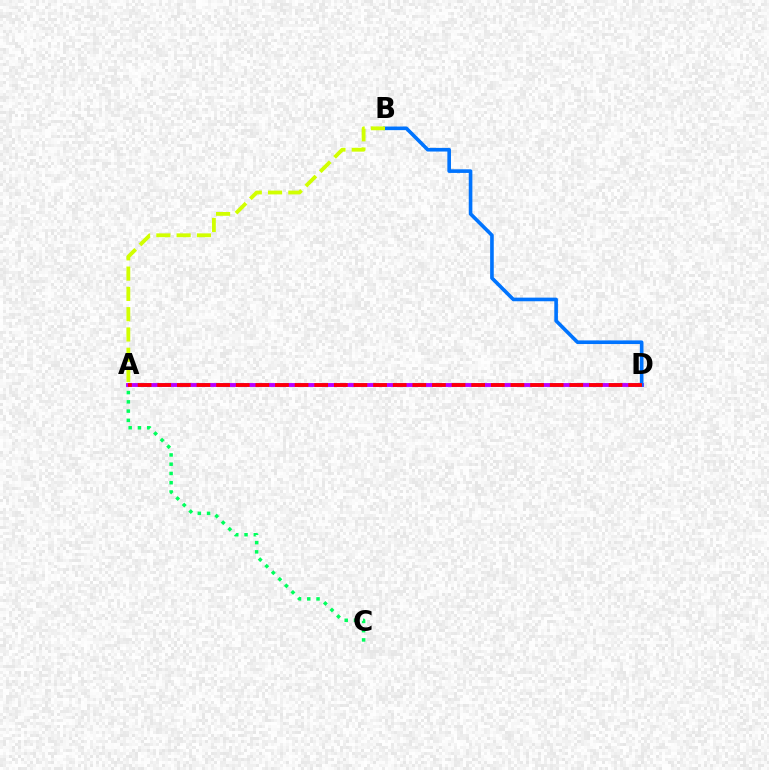{('A', 'C'): [{'color': '#00ff5c', 'line_style': 'dotted', 'thickness': 2.52}], ('A', 'D'): [{'color': '#b900ff', 'line_style': 'solid', 'thickness': 2.8}, {'color': '#ff0000', 'line_style': 'dashed', 'thickness': 2.67}], ('B', 'D'): [{'color': '#0074ff', 'line_style': 'solid', 'thickness': 2.61}], ('A', 'B'): [{'color': '#d1ff00', 'line_style': 'dashed', 'thickness': 2.76}]}